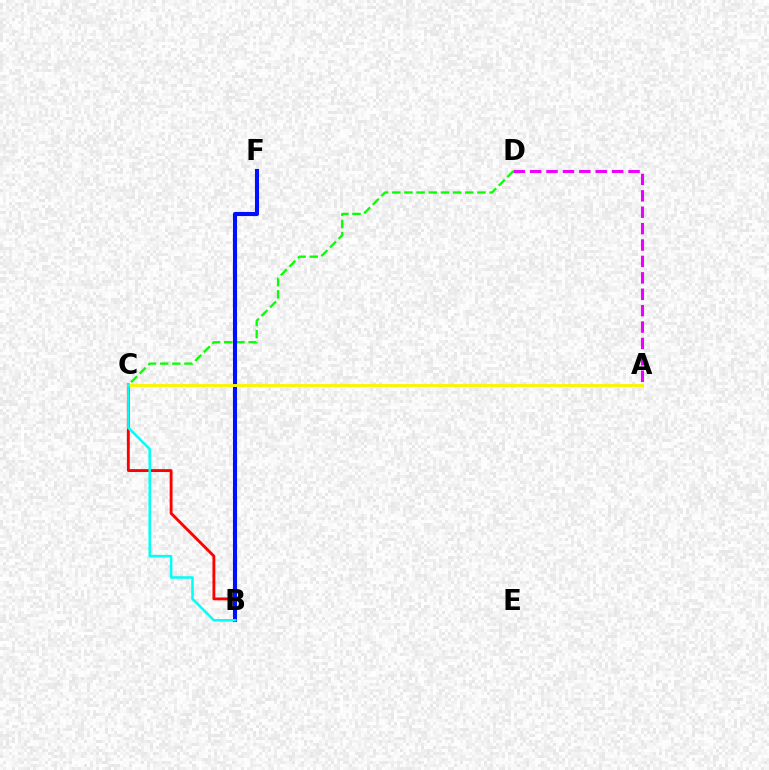{('C', 'D'): [{'color': '#08ff00', 'line_style': 'dashed', 'thickness': 1.65}], ('B', 'C'): [{'color': '#ff0000', 'line_style': 'solid', 'thickness': 2.06}, {'color': '#00fff6', 'line_style': 'solid', 'thickness': 1.8}], ('B', 'F'): [{'color': '#0010ff', 'line_style': 'solid', 'thickness': 2.95}], ('A', 'D'): [{'color': '#ee00ff', 'line_style': 'dashed', 'thickness': 2.23}], ('A', 'C'): [{'color': '#fcf500', 'line_style': 'solid', 'thickness': 2.06}]}